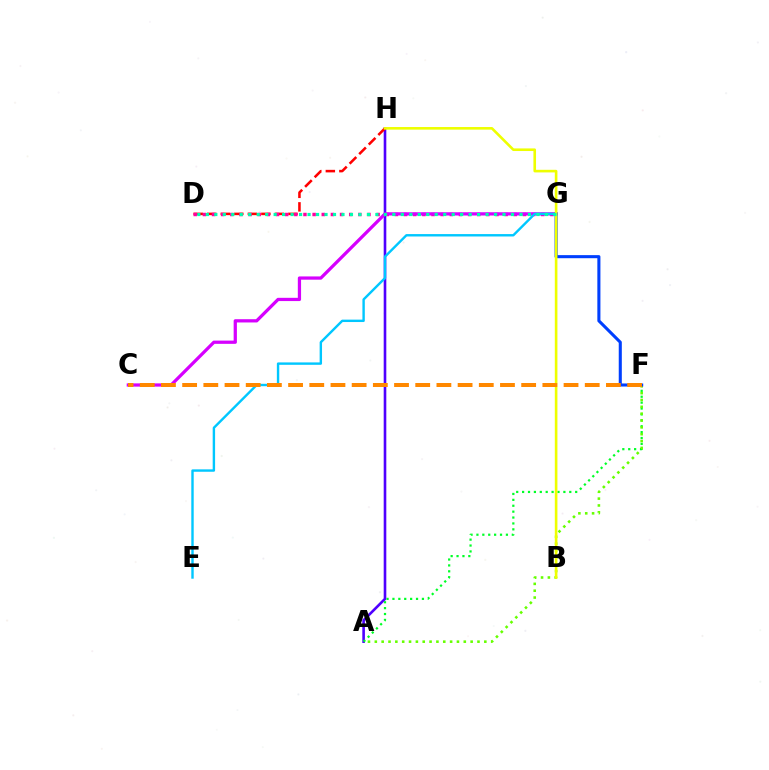{('A', 'H'): [{'color': '#4f00ff', 'line_style': 'solid', 'thickness': 1.88}], ('D', 'H'): [{'color': '#ff0000', 'line_style': 'dashed', 'thickness': 1.84}], ('A', 'F'): [{'color': '#00ff27', 'line_style': 'dotted', 'thickness': 1.6}, {'color': '#66ff00', 'line_style': 'dotted', 'thickness': 1.86}], ('D', 'G'): [{'color': '#ff00a0', 'line_style': 'dotted', 'thickness': 2.48}, {'color': '#00ffaf', 'line_style': 'dotted', 'thickness': 2.3}], ('C', 'G'): [{'color': '#d600ff', 'line_style': 'solid', 'thickness': 2.34}], ('E', 'G'): [{'color': '#00c7ff', 'line_style': 'solid', 'thickness': 1.73}], ('F', 'G'): [{'color': '#003fff', 'line_style': 'solid', 'thickness': 2.21}], ('B', 'H'): [{'color': '#eeff00', 'line_style': 'solid', 'thickness': 1.88}], ('C', 'F'): [{'color': '#ff8800', 'line_style': 'dashed', 'thickness': 2.88}]}